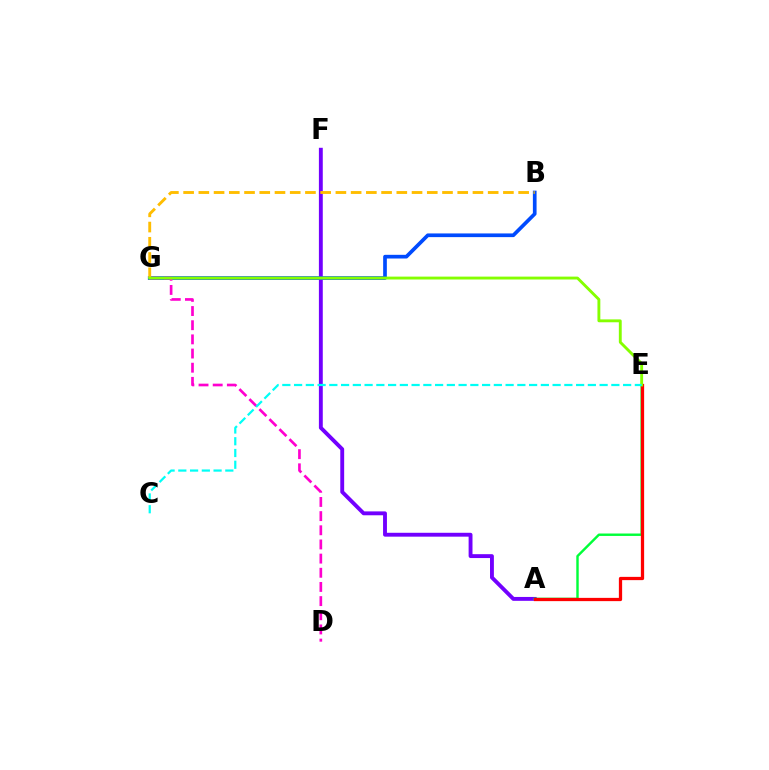{('A', 'F'): [{'color': '#7200ff', 'line_style': 'solid', 'thickness': 2.79}], ('A', 'E'): [{'color': '#00ff39', 'line_style': 'solid', 'thickness': 1.75}, {'color': '#ff0000', 'line_style': 'solid', 'thickness': 2.34}], ('B', 'G'): [{'color': '#004bff', 'line_style': 'solid', 'thickness': 2.66}, {'color': '#ffbd00', 'line_style': 'dashed', 'thickness': 2.07}], ('D', 'G'): [{'color': '#ff00cf', 'line_style': 'dashed', 'thickness': 1.92}], ('E', 'G'): [{'color': '#84ff00', 'line_style': 'solid', 'thickness': 2.07}], ('C', 'E'): [{'color': '#00fff6', 'line_style': 'dashed', 'thickness': 1.6}]}